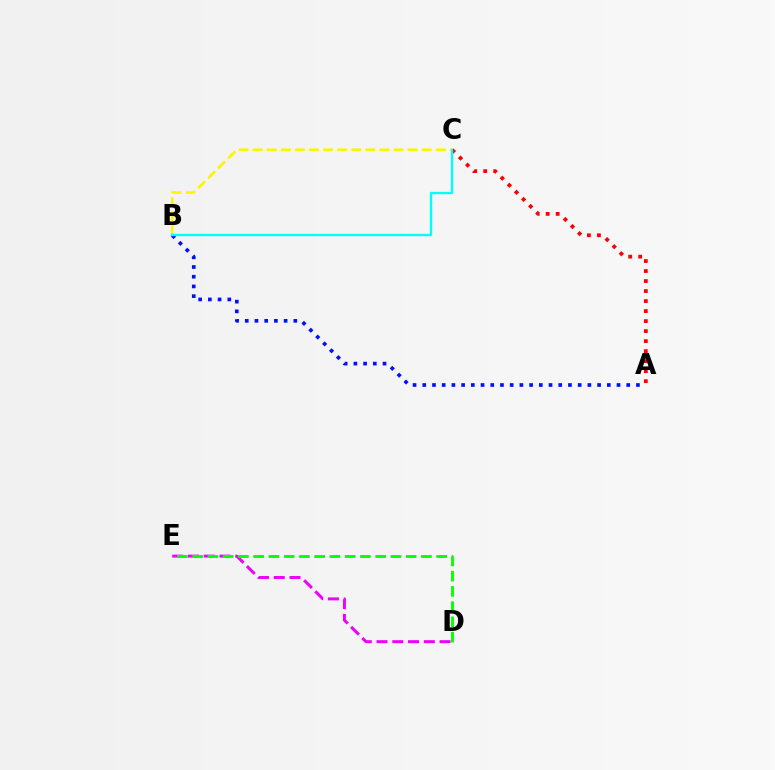{('D', 'E'): [{'color': '#ee00ff', 'line_style': 'dashed', 'thickness': 2.14}, {'color': '#08ff00', 'line_style': 'dashed', 'thickness': 2.07}], ('B', 'C'): [{'color': '#fcf500', 'line_style': 'dashed', 'thickness': 1.91}, {'color': '#00fff6', 'line_style': 'solid', 'thickness': 1.71}], ('A', 'C'): [{'color': '#ff0000', 'line_style': 'dotted', 'thickness': 2.72}], ('A', 'B'): [{'color': '#0010ff', 'line_style': 'dotted', 'thickness': 2.64}]}